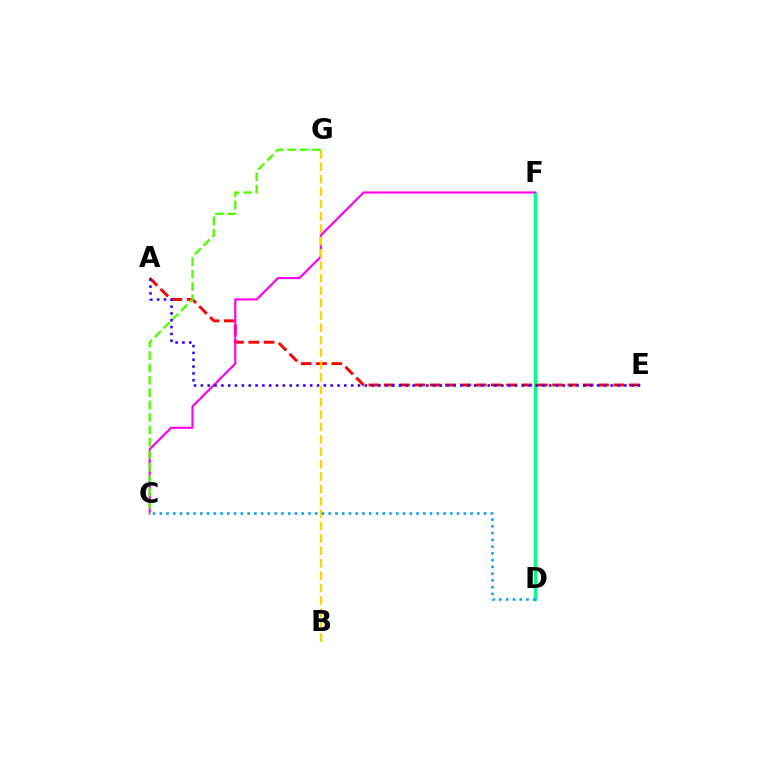{('D', 'F'): [{'color': '#00ff86', 'line_style': 'solid', 'thickness': 2.39}], ('A', 'E'): [{'color': '#ff0000', 'line_style': 'dashed', 'thickness': 2.08}, {'color': '#3700ff', 'line_style': 'dotted', 'thickness': 1.86}], ('C', 'F'): [{'color': '#ff00ed', 'line_style': 'solid', 'thickness': 1.55}], ('B', 'G'): [{'color': '#ffd500', 'line_style': 'dashed', 'thickness': 1.68}], ('C', 'G'): [{'color': '#4fff00', 'line_style': 'dashed', 'thickness': 1.68}], ('C', 'D'): [{'color': '#009eff', 'line_style': 'dotted', 'thickness': 1.84}]}